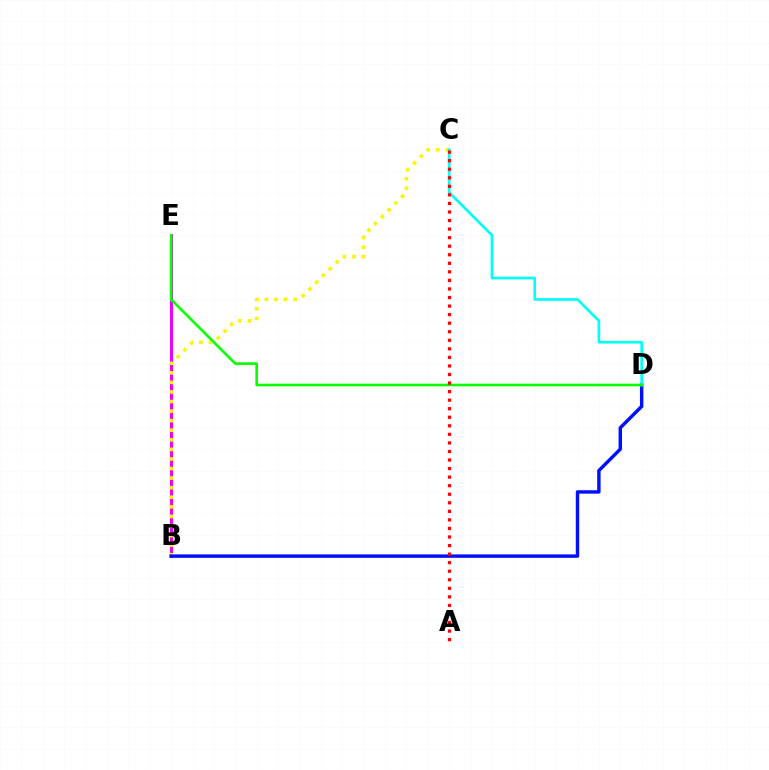{('B', 'E'): [{'color': '#ee00ff', 'line_style': 'solid', 'thickness': 2.17}], ('B', 'C'): [{'color': '#fcf500', 'line_style': 'dotted', 'thickness': 2.6}], ('B', 'D'): [{'color': '#0010ff', 'line_style': 'solid', 'thickness': 2.47}], ('C', 'D'): [{'color': '#00fff6', 'line_style': 'solid', 'thickness': 1.92}], ('D', 'E'): [{'color': '#08ff00', 'line_style': 'solid', 'thickness': 1.87}], ('A', 'C'): [{'color': '#ff0000', 'line_style': 'dotted', 'thickness': 2.32}]}